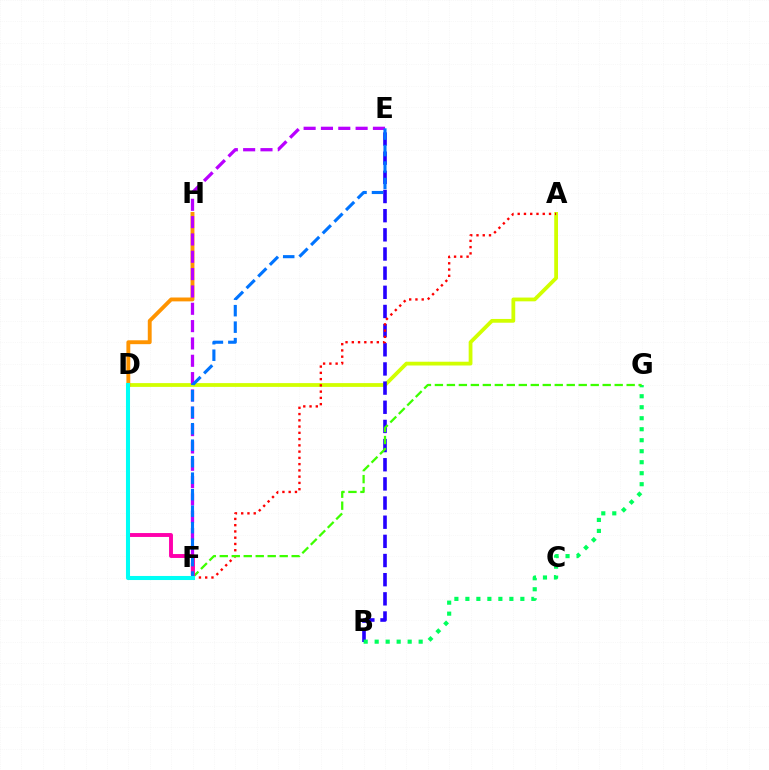{('A', 'D'): [{'color': '#d1ff00', 'line_style': 'solid', 'thickness': 2.72}], ('D', 'H'): [{'color': '#ff9400', 'line_style': 'solid', 'thickness': 2.79}], ('B', 'E'): [{'color': '#2500ff', 'line_style': 'dashed', 'thickness': 2.6}], ('A', 'F'): [{'color': '#ff0000', 'line_style': 'dotted', 'thickness': 1.7}], ('E', 'F'): [{'color': '#b900ff', 'line_style': 'dashed', 'thickness': 2.35}, {'color': '#0074ff', 'line_style': 'dashed', 'thickness': 2.24}], ('B', 'G'): [{'color': '#00ff5c', 'line_style': 'dotted', 'thickness': 2.99}], ('F', 'G'): [{'color': '#3dff00', 'line_style': 'dashed', 'thickness': 1.63}], ('D', 'F'): [{'color': '#ff00ac', 'line_style': 'solid', 'thickness': 2.8}, {'color': '#00fff6', 'line_style': 'solid', 'thickness': 2.92}]}